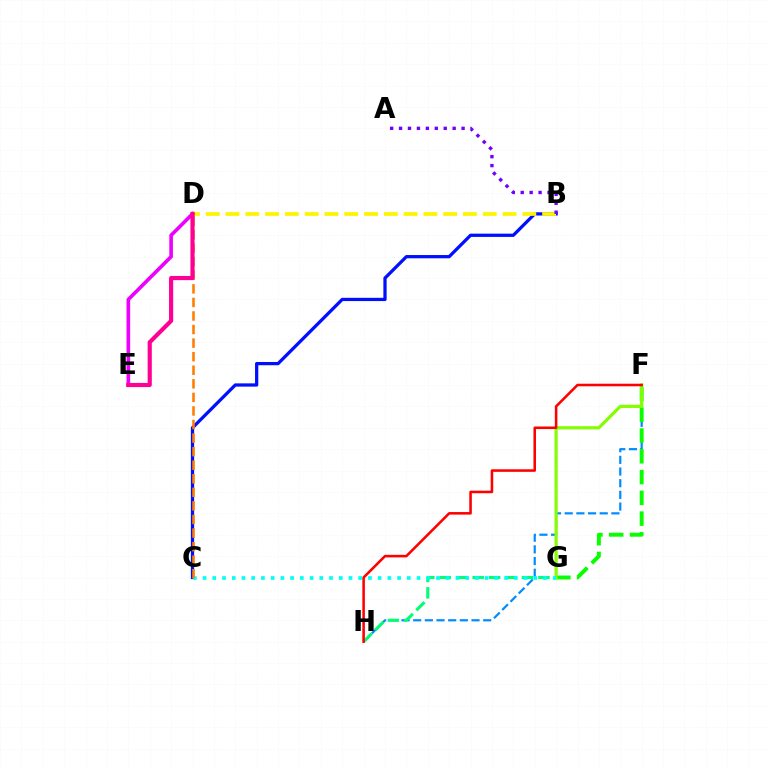{('B', 'C'): [{'color': '#0010ff', 'line_style': 'solid', 'thickness': 2.35}], ('F', 'H'): [{'color': '#008cff', 'line_style': 'dashed', 'thickness': 1.59}, {'color': '#ff0000', 'line_style': 'solid', 'thickness': 1.84}], ('F', 'G'): [{'color': '#08ff00', 'line_style': 'dashed', 'thickness': 2.82}, {'color': '#84ff00', 'line_style': 'solid', 'thickness': 2.29}], ('B', 'D'): [{'color': '#fcf500', 'line_style': 'dashed', 'thickness': 2.69}], ('G', 'H'): [{'color': '#00ff74', 'line_style': 'dashed', 'thickness': 2.23}], ('D', 'E'): [{'color': '#ee00ff', 'line_style': 'solid', 'thickness': 2.61}, {'color': '#ff0094', 'line_style': 'solid', 'thickness': 2.99}], ('A', 'B'): [{'color': '#7200ff', 'line_style': 'dotted', 'thickness': 2.43}], ('C', 'G'): [{'color': '#00fff6', 'line_style': 'dotted', 'thickness': 2.64}], ('C', 'D'): [{'color': '#ff7c00', 'line_style': 'dashed', 'thickness': 1.84}]}